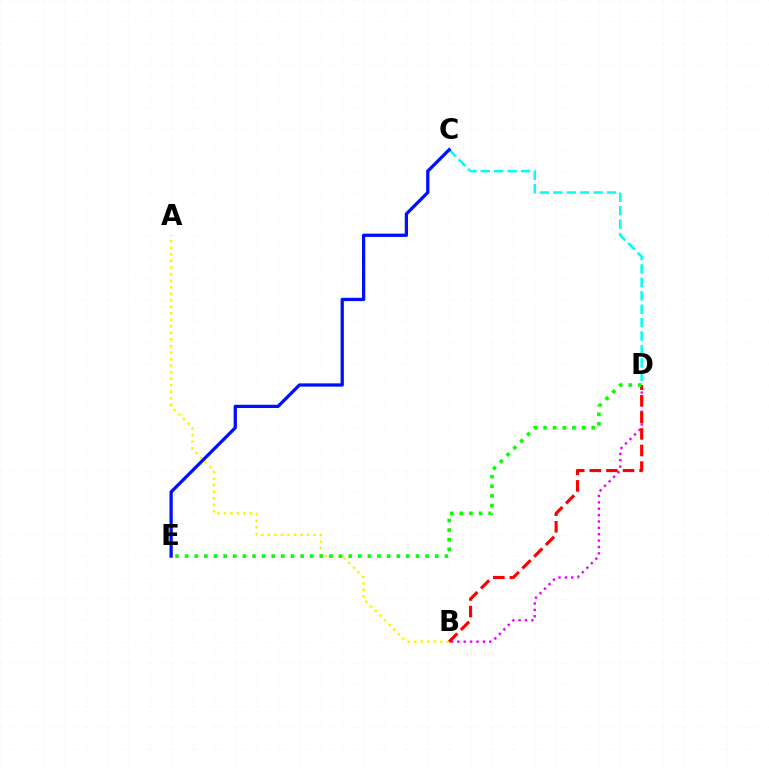{('B', 'D'): [{'color': '#ee00ff', 'line_style': 'dotted', 'thickness': 1.73}, {'color': '#ff0000', 'line_style': 'dashed', 'thickness': 2.25}], ('A', 'B'): [{'color': '#fcf500', 'line_style': 'dotted', 'thickness': 1.78}], ('D', 'E'): [{'color': '#08ff00', 'line_style': 'dotted', 'thickness': 2.61}], ('C', 'D'): [{'color': '#00fff6', 'line_style': 'dashed', 'thickness': 1.82}], ('C', 'E'): [{'color': '#0010ff', 'line_style': 'solid', 'thickness': 2.36}]}